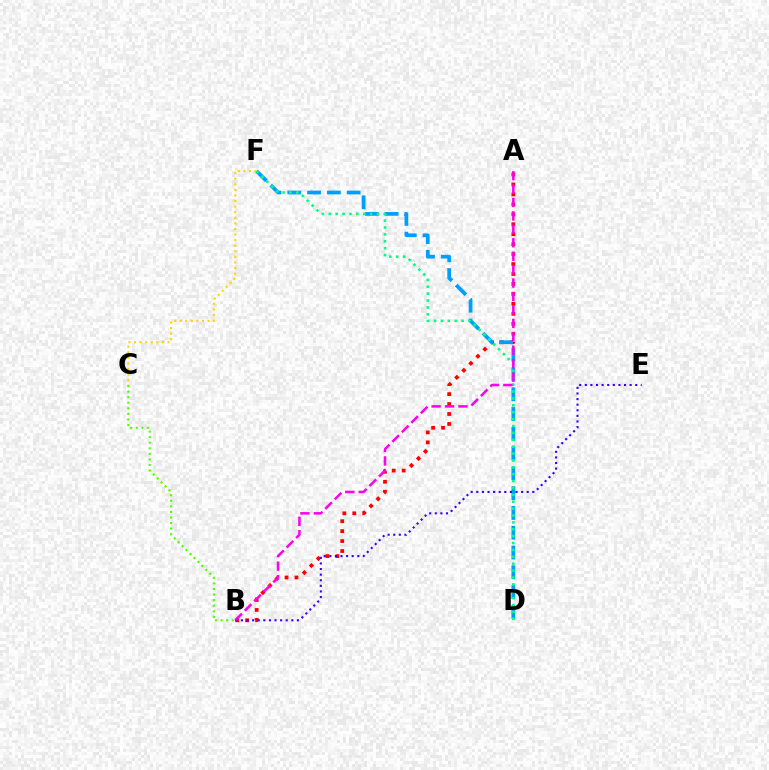{('C', 'F'): [{'color': '#ffd500', 'line_style': 'dotted', 'thickness': 1.52}], ('A', 'B'): [{'color': '#ff0000', 'line_style': 'dotted', 'thickness': 2.7}, {'color': '#ff00ed', 'line_style': 'dashed', 'thickness': 1.82}], ('D', 'F'): [{'color': '#009eff', 'line_style': 'dashed', 'thickness': 2.69}, {'color': '#00ff86', 'line_style': 'dotted', 'thickness': 1.87}], ('B', 'E'): [{'color': '#3700ff', 'line_style': 'dotted', 'thickness': 1.52}], ('B', 'C'): [{'color': '#4fff00', 'line_style': 'dotted', 'thickness': 1.51}]}